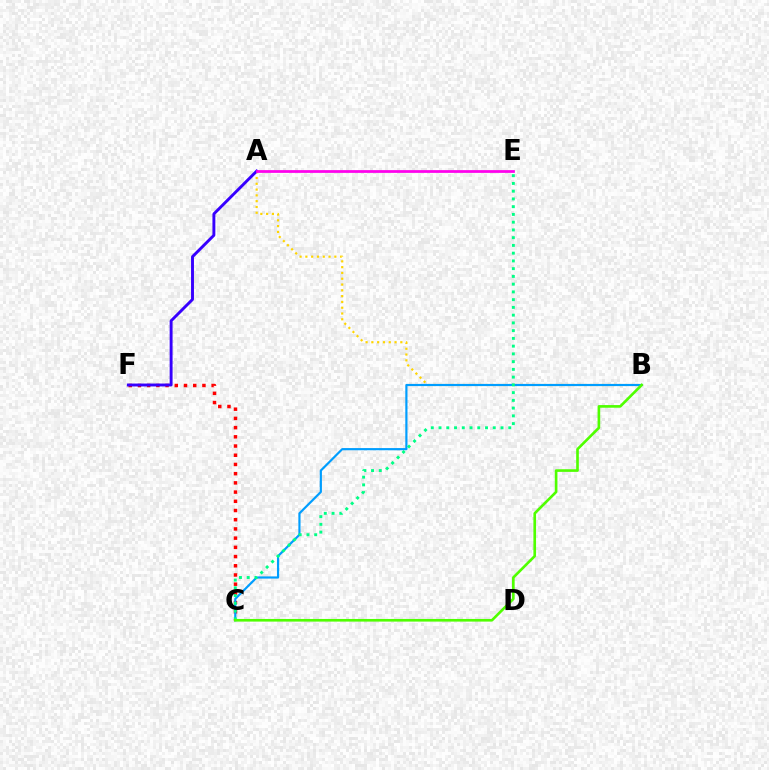{('A', 'B'): [{'color': '#ffd500', 'line_style': 'dotted', 'thickness': 1.57}], ('C', 'F'): [{'color': '#ff0000', 'line_style': 'dotted', 'thickness': 2.5}], ('B', 'C'): [{'color': '#009eff', 'line_style': 'solid', 'thickness': 1.57}, {'color': '#4fff00', 'line_style': 'solid', 'thickness': 1.9}], ('A', 'F'): [{'color': '#3700ff', 'line_style': 'solid', 'thickness': 2.1}], ('C', 'E'): [{'color': '#00ff86', 'line_style': 'dotted', 'thickness': 2.1}], ('A', 'E'): [{'color': '#ff00ed', 'line_style': 'solid', 'thickness': 1.98}]}